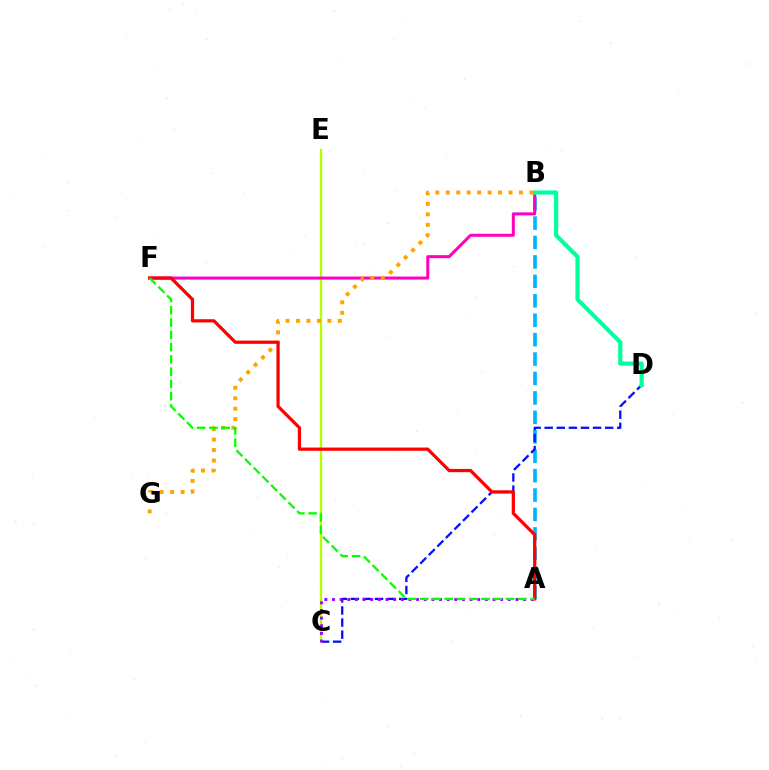{('A', 'B'): [{'color': '#00b5ff', 'line_style': 'dashed', 'thickness': 2.64}], ('C', 'D'): [{'color': '#0010ff', 'line_style': 'dashed', 'thickness': 1.64}], ('C', 'E'): [{'color': '#b3ff00', 'line_style': 'solid', 'thickness': 1.66}], ('B', 'F'): [{'color': '#ff00bd', 'line_style': 'solid', 'thickness': 2.17}], ('B', 'D'): [{'color': '#00ff9d', 'line_style': 'solid', 'thickness': 3.0}], ('A', 'C'): [{'color': '#9b00ff', 'line_style': 'dotted', 'thickness': 2.08}], ('B', 'G'): [{'color': '#ffa500', 'line_style': 'dotted', 'thickness': 2.84}], ('A', 'F'): [{'color': '#ff0000', 'line_style': 'solid', 'thickness': 2.33}, {'color': '#08ff00', 'line_style': 'dashed', 'thickness': 1.67}]}